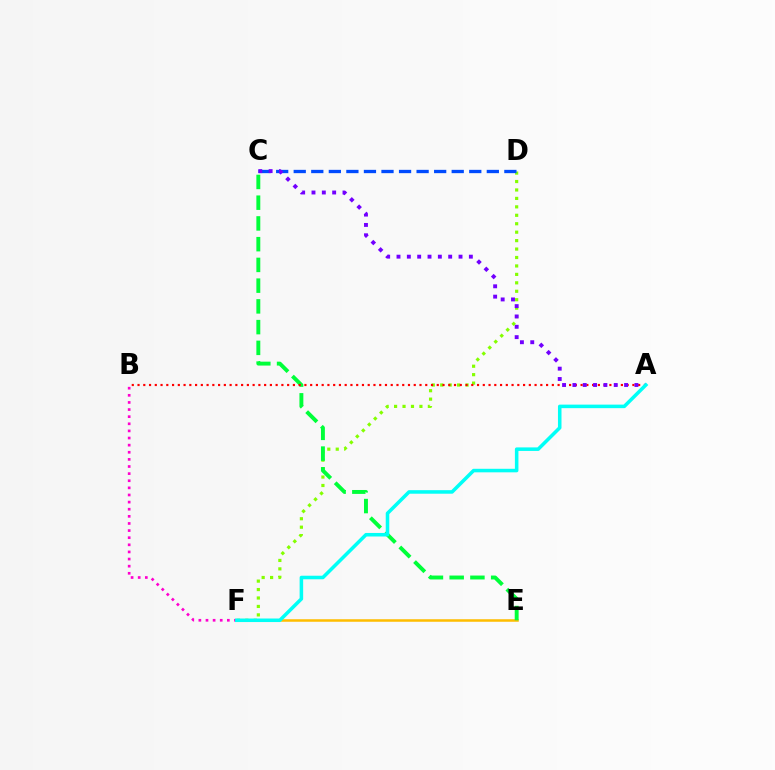{('E', 'F'): [{'color': '#ffbd00', 'line_style': 'solid', 'thickness': 1.82}], ('D', 'F'): [{'color': '#84ff00', 'line_style': 'dotted', 'thickness': 2.29}], ('B', 'F'): [{'color': '#ff00cf', 'line_style': 'dotted', 'thickness': 1.93}], ('C', 'D'): [{'color': '#004bff', 'line_style': 'dashed', 'thickness': 2.38}], ('C', 'E'): [{'color': '#00ff39', 'line_style': 'dashed', 'thickness': 2.82}], ('A', 'B'): [{'color': '#ff0000', 'line_style': 'dotted', 'thickness': 1.56}], ('A', 'C'): [{'color': '#7200ff', 'line_style': 'dotted', 'thickness': 2.81}], ('A', 'F'): [{'color': '#00fff6', 'line_style': 'solid', 'thickness': 2.55}]}